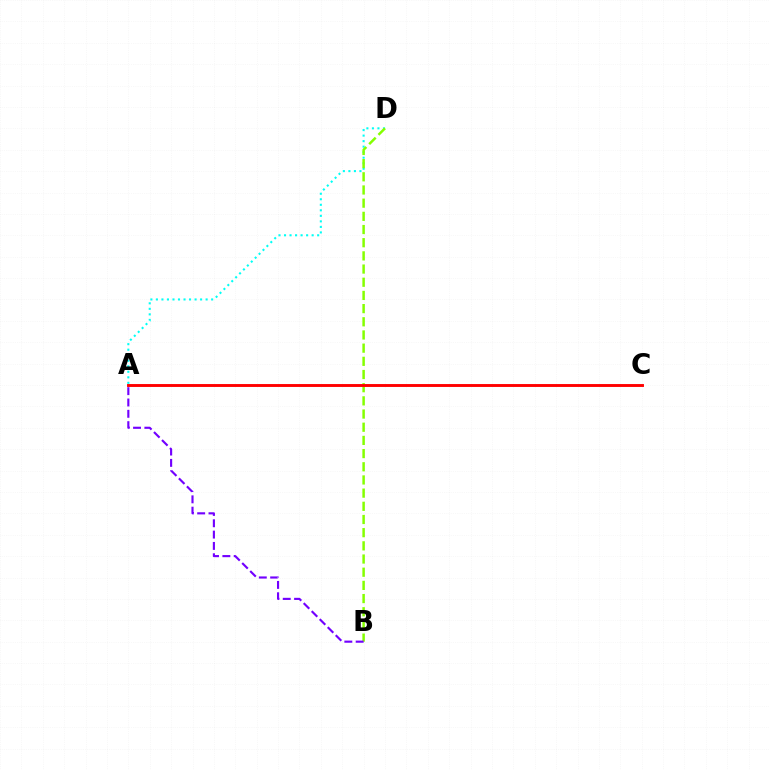{('A', 'D'): [{'color': '#00fff6', 'line_style': 'dotted', 'thickness': 1.5}], ('B', 'D'): [{'color': '#84ff00', 'line_style': 'dashed', 'thickness': 1.79}], ('A', 'C'): [{'color': '#ff0000', 'line_style': 'solid', 'thickness': 2.09}], ('A', 'B'): [{'color': '#7200ff', 'line_style': 'dashed', 'thickness': 1.54}]}